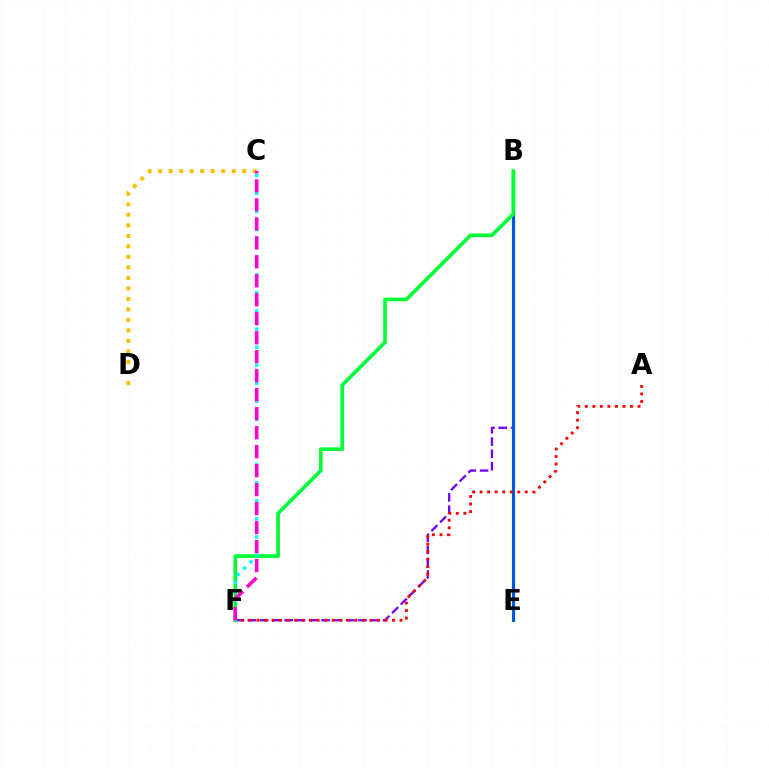{('C', 'D'): [{'color': '#ffbd00', 'line_style': 'dotted', 'thickness': 2.85}], ('B', 'F'): [{'color': '#7200ff', 'line_style': 'dashed', 'thickness': 1.67}, {'color': '#00ff39', 'line_style': 'solid', 'thickness': 2.64}], ('B', 'E'): [{'color': '#84ff00', 'line_style': 'solid', 'thickness': 2.5}, {'color': '#004bff', 'line_style': 'solid', 'thickness': 2.07}], ('A', 'F'): [{'color': '#ff0000', 'line_style': 'dotted', 'thickness': 2.05}], ('C', 'F'): [{'color': '#00fff6', 'line_style': 'dotted', 'thickness': 2.46}, {'color': '#ff00cf', 'line_style': 'dashed', 'thickness': 2.58}]}